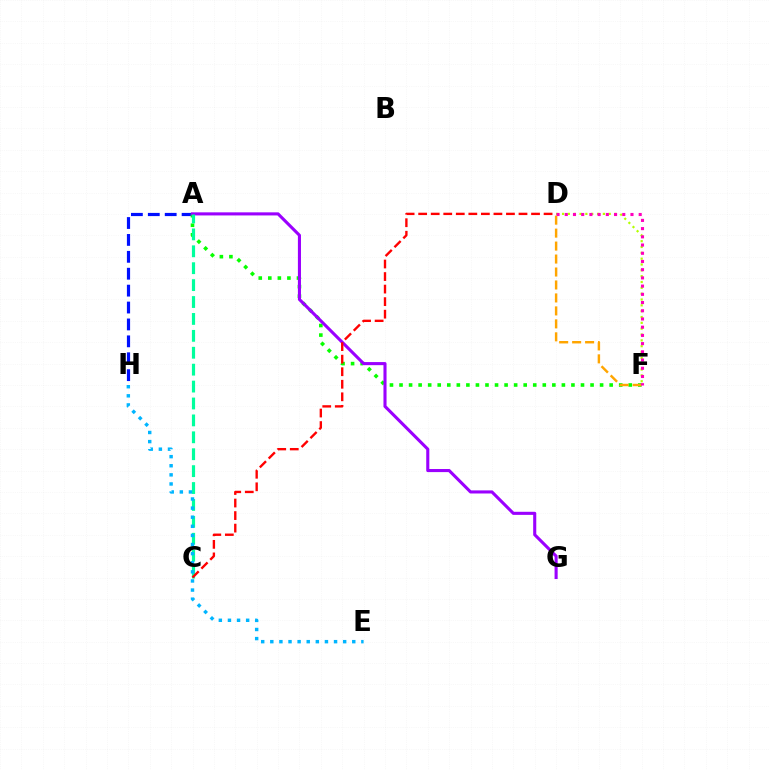{('A', 'H'): [{'color': '#0010ff', 'line_style': 'dashed', 'thickness': 2.3}], ('A', 'F'): [{'color': '#08ff00', 'line_style': 'dotted', 'thickness': 2.6}], ('D', 'F'): [{'color': '#ffa500', 'line_style': 'dashed', 'thickness': 1.76}, {'color': '#b3ff00', 'line_style': 'dotted', 'thickness': 1.59}, {'color': '#ff00bd', 'line_style': 'dotted', 'thickness': 2.23}], ('A', 'G'): [{'color': '#9b00ff', 'line_style': 'solid', 'thickness': 2.22}], ('A', 'C'): [{'color': '#00ff9d', 'line_style': 'dashed', 'thickness': 2.3}], ('C', 'D'): [{'color': '#ff0000', 'line_style': 'dashed', 'thickness': 1.7}], ('E', 'H'): [{'color': '#00b5ff', 'line_style': 'dotted', 'thickness': 2.47}]}